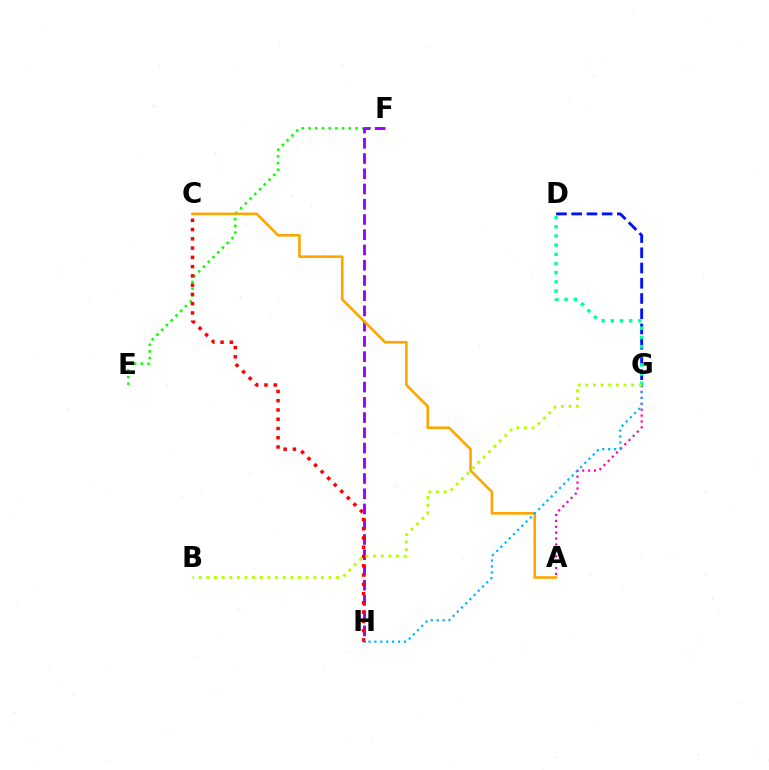{('E', 'F'): [{'color': '#08ff00', 'line_style': 'dotted', 'thickness': 1.82}], ('F', 'H'): [{'color': '#9b00ff', 'line_style': 'dashed', 'thickness': 2.07}], ('C', 'H'): [{'color': '#ff0000', 'line_style': 'dotted', 'thickness': 2.52}], ('D', 'G'): [{'color': '#0010ff', 'line_style': 'dashed', 'thickness': 2.07}, {'color': '#00ff9d', 'line_style': 'dotted', 'thickness': 2.49}], ('A', 'C'): [{'color': '#ffa500', 'line_style': 'solid', 'thickness': 1.88}], ('A', 'G'): [{'color': '#ff00bd', 'line_style': 'dotted', 'thickness': 1.6}], ('G', 'H'): [{'color': '#00b5ff', 'line_style': 'dotted', 'thickness': 1.61}], ('B', 'G'): [{'color': '#b3ff00', 'line_style': 'dotted', 'thickness': 2.07}]}